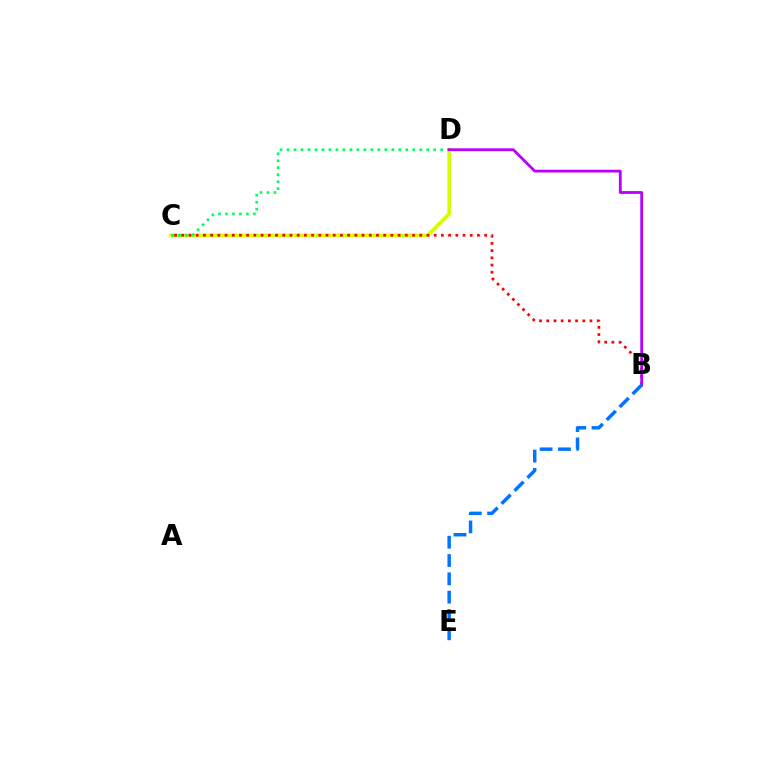{('C', 'D'): [{'color': '#d1ff00', 'line_style': 'solid', 'thickness': 2.56}, {'color': '#00ff5c', 'line_style': 'dotted', 'thickness': 1.9}], ('B', 'C'): [{'color': '#ff0000', 'line_style': 'dotted', 'thickness': 1.96}], ('B', 'D'): [{'color': '#b900ff', 'line_style': 'solid', 'thickness': 2.01}], ('B', 'E'): [{'color': '#0074ff', 'line_style': 'dashed', 'thickness': 2.49}]}